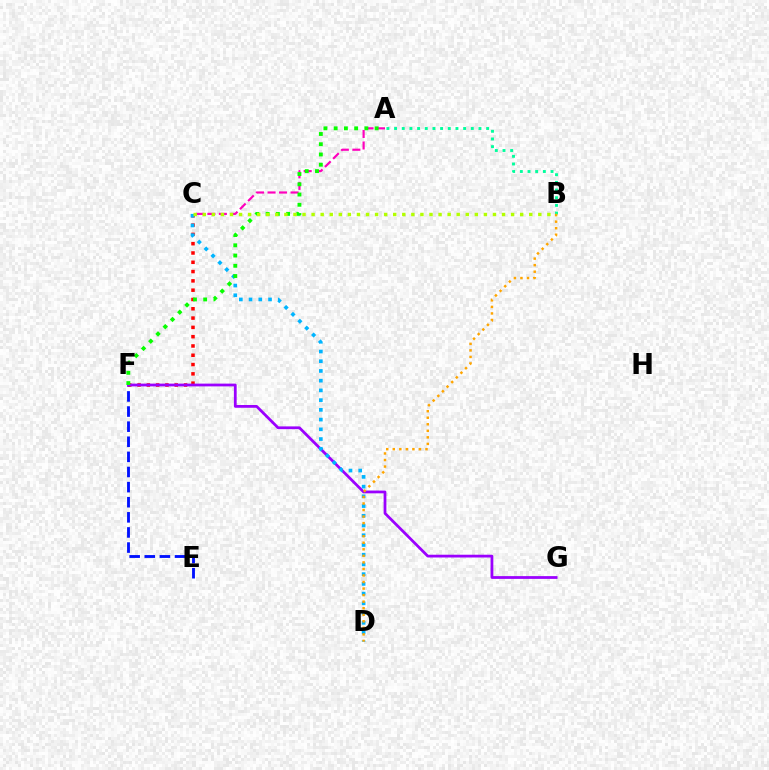{('A', 'C'): [{'color': '#ff00bd', 'line_style': 'dashed', 'thickness': 1.56}], ('A', 'B'): [{'color': '#00ff9d', 'line_style': 'dotted', 'thickness': 2.08}], ('E', 'F'): [{'color': '#0010ff', 'line_style': 'dashed', 'thickness': 2.05}], ('C', 'F'): [{'color': '#ff0000', 'line_style': 'dotted', 'thickness': 2.53}], ('F', 'G'): [{'color': '#9b00ff', 'line_style': 'solid', 'thickness': 1.99}], ('C', 'D'): [{'color': '#00b5ff', 'line_style': 'dotted', 'thickness': 2.64}], ('B', 'D'): [{'color': '#ffa500', 'line_style': 'dotted', 'thickness': 1.78}], ('A', 'F'): [{'color': '#08ff00', 'line_style': 'dotted', 'thickness': 2.78}], ('B', 'C'): [{'color': '#b3ff00', 'line_style': 'dotted', 'thickness': 2.46}]}